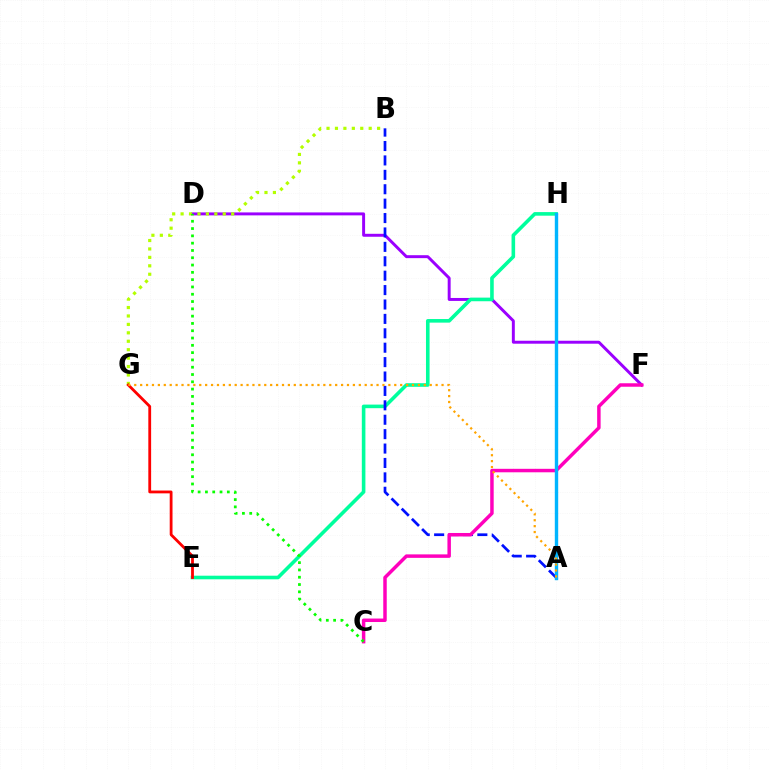{('D', 'F'): [{'color': '#9b00ff', 'line_style': 'solid', 'thickness': 2.13}], ('E', 'H'): [{'color': '#00ff9d', 'line_style': 'solid', 'thickness': 2.59}], ('B', 'G'): [{'color': '#b3ff00', 'line_style': 'dotted', 'thickness': 2.29}], ('A', 'B'): [{'color': '#0010ff', 'line_style': 'dashed', 'thickness': 1.96}], ('C', 'F'): [{'color': '#ff00bd', 'line_style': 'solid', 'thickness': 2.5}], ('A', 'H'): [{'color': '#00b5ff', 'line_style': 'solid', 'thickness': 2.44}], ('E', 'G'): [{'color': '#ff0000', 'line_style': 'solid', 'thickness': 2.02}], ('A', 'G'): [{'color': '#ffa500', 'line_style': 'dotted', 'thickness': 1.61}], ('C', 'D'): [{'color': '#08ff00', 'line_style': 'dotted', 'thickness': 1.98}]}